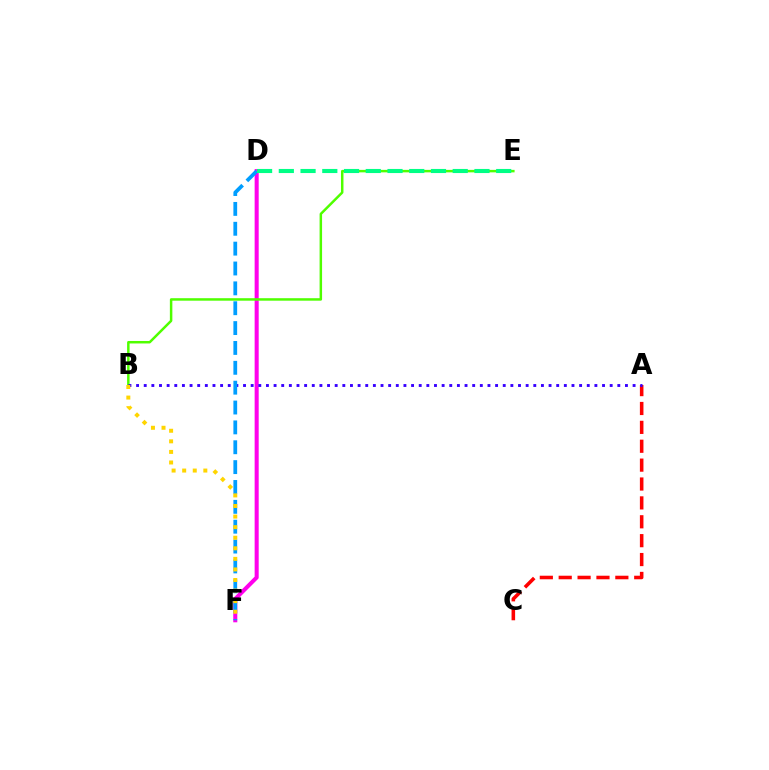{('D', 'F'): [{'color': '#ff00ed', 'line_style': 'solid', 'thickness': 2.92}, {'color': '#009eff', 'line_style': 'dashed', 'thickness': 2.7}], ('A', 'C'): [{'color': '#ff0000', 'line_style': 'dashed', 'thickness': 2.57}], ('B', 'E'): [{'color': '#4fff00', 'line_style': 'solid', 'thickness': 1.79}], ('A', 'B'): [{'color': '#3700ff', 'line_style': 'dotted', 'thickness': 2.08}], ('D', 'E'): [{'color': '#00ff86', 'line_style': 'dashed', 'thickness': 2.95}], ('B', 'F'): [{'color': '#ffd500', 'line_style': 'dotted', 'thickness': 2.87}]}